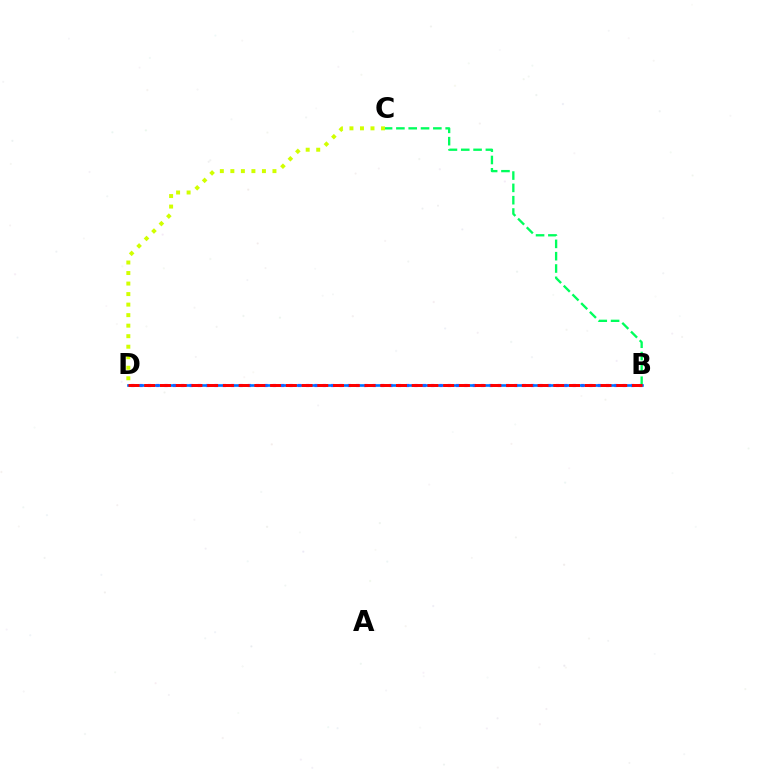{('B', 'D'): [{'color': '#b900ff', 'line_style': 'dotted', 'thickness': 2.26}, {'color': '#0074ff', 'line_style': 'solid', 'thickness': 1.9}, {'color': '#ff0000', 'line_style': 'dashed', 'thickness': 2.14}], ('B', 'C'): [{'color': '#00ff5c', 'line_style': 'dashed', 'thickness': 1.67}], ('C', 'D'): [{'color': '#d1ff00', 'line_style': 'dotted', 'thickness': 2.86}]}